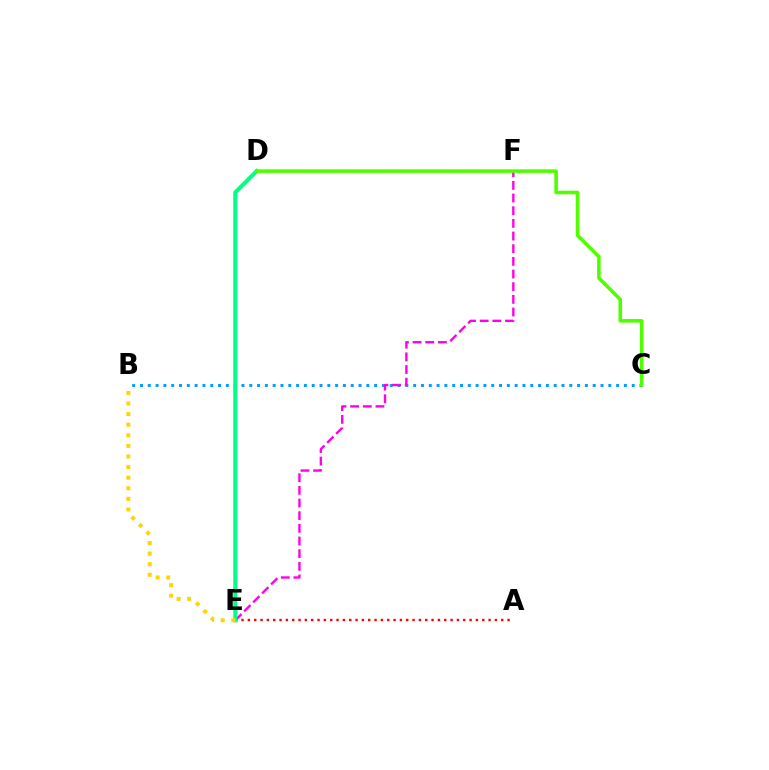{('B', 'C'): [{'color': '#009eff', 'line_style': 'dotted', 'thickness': 2.12}], ('E', 'F'): [{'color': '#ff00ed', 'line_style': 'dashed', 'thickness': 1.72}], ('A', 'E'): [{'color': '#ff0000', 'line_style': 'dotted', 'thickness': 1.72}], ('D', 'F'): [{'color': '#3700ff', 'line_style': 'dotted', 'thickness': 1.51}], ('D', 'E'): [{'color': '#00ff86', 'line_style': 'solid', 'thickness': 2.94}], ('B', 'E'): [{'color': '#ffd500', 'line_style': 'dotted', 'thickness': 2.88}], ('C', 'D'): [{'color': '#4fff00', 'line_style': 'solid', 'thickness': 2.56}]}